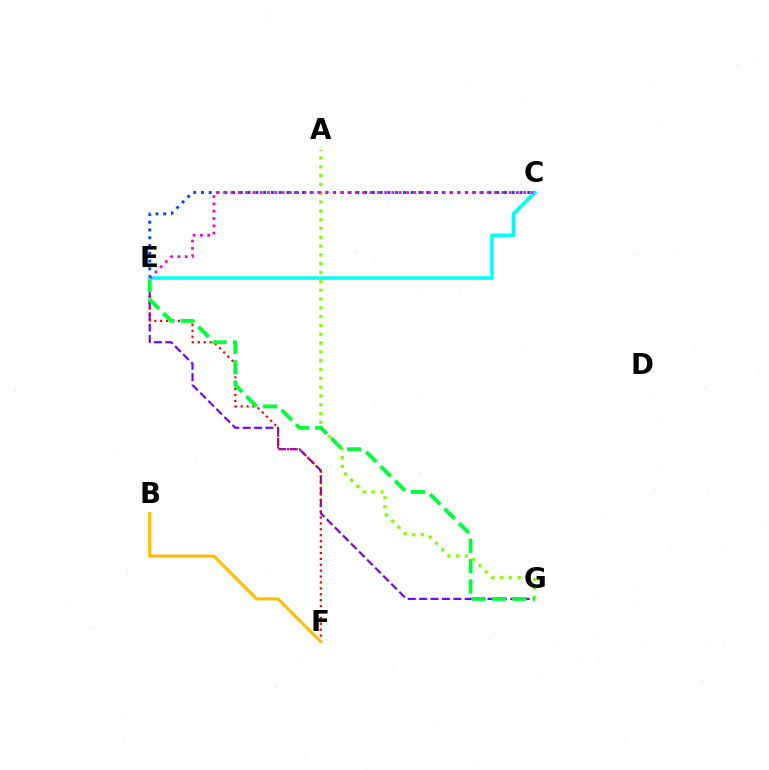{('E', 'G'): [{'color': '#7200ff', 'line_style': 'dashed', 'thickness': 1.55}, {'color': '#00ff39', 'line_style': 'dashed', 'thickness': 2.77}], ('E', 'F'): [{'color': '#ff0000', 'line_style': 'dotted', 'thickness': 1.6}], ('A', 'G'): [{'color': '#84ff00', 'line_style': 'dotted', 'thickness': 2.39}], ('C', 'E'): [{'color': '#004bff', 'line_style': 'dotted', 'thickness': 2.11}, {'color': '#00fff6', 'line_style': 'solid', 'thickness': 2.54}, {'color': '#ff00cf', 'line_style': 'dotted', 'thickness': 1.99}], ('B', 'F'): [{'color': '#ffbd00', 'line_style': 'solid', 'thickness': 2.2}]}